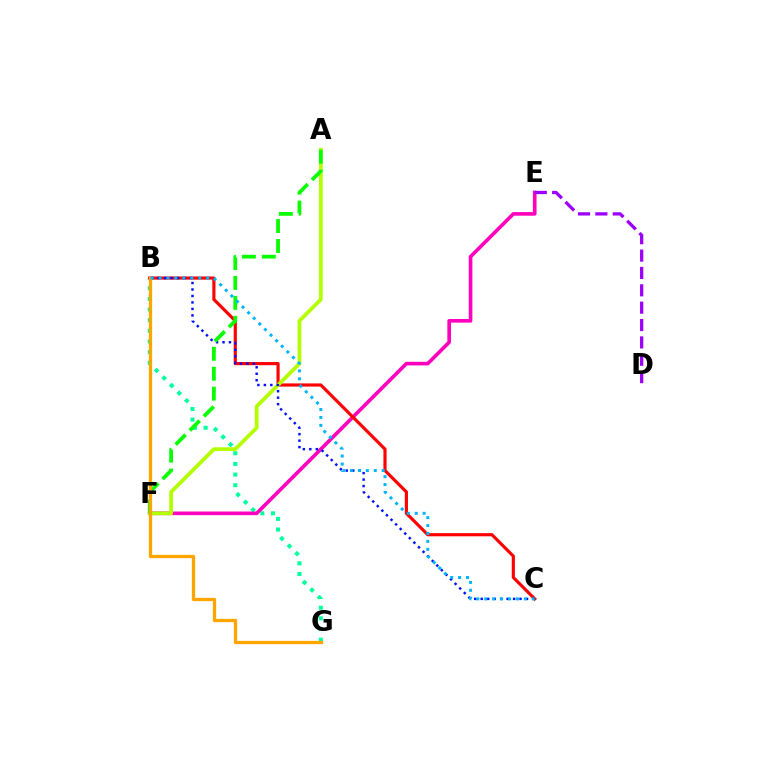{('B', 'G'): [{'color': '#00ff9d', 'line_style': 'dotted', 'thickness': 2.89}, {'color': '#ffa500', 'line_style': 'solid', 'thickness': 2.36}], ('E', 'F'): [{'color': '#ff00bd', 'line_style': 'solid', 'thickness': 2.61}], ('B', 'C'): [{'color': '#ff0000', 'line_style': 'solid', 'thickness': 2.27}, {'color': '#0010ff', 'line_style': 'dotted', 'thickness': 1.76}, {'color': '#00b5ff', 'line_style': 'dotted', 'thickness': 2.15}], ('A', 'F'): [{'color': '#b3ff00', 'line_style': 'solid', 'thickness': 2.71}, {'color': '#08ff00', 'line_style': 'dashed', 'thickness': 2.71}], ('D', 'E'): [{'color': '#9b00ff', 'line_style': 'dashed', 'thickness': 2.36}]}